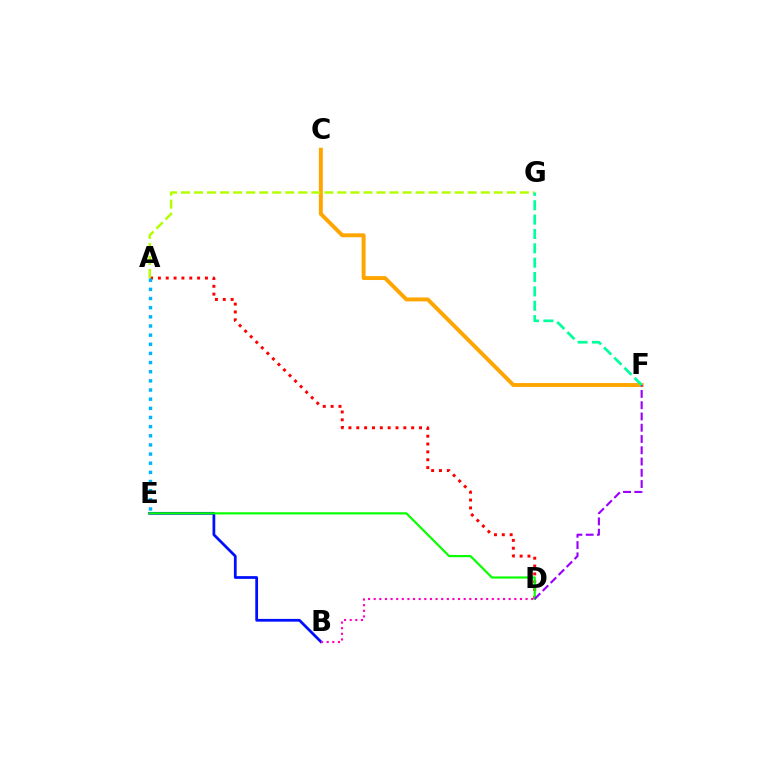{('B', 'E'): [{'color': '#0010ff', 'line_style': 'solid', 'thickness': 1.98}], ('A', 'D'): [{'color': '#ff0000', 'line_style': 'dotted', 'thickness': 2.13}], ('C', 'F'): [{'color': '#ffa500', 'line_style': 'solid', 'thickness': 2.83}], ('A', 'E'): [{'color': '#00b5ff', 'line_style': 'dotted', 'thickness': 2.49}], ('D', 'E'): [{'color': '#08ff00', 'line_style': 'solid', 'thickness': 1.57}], ('A', 'G'): [{'color': '#b3ff00', 'line_style': 'dashed', 'thickness': 1.77}], ('D', 'F'): [{'color': '#9b00ff', 'line_style': 'dashed', 'thickness': 1.53}], ('B', 'D'): [{'color': '#ff00bd', 'line_style': 'dotted', 'thickness': 1.53}], ('F', 'G'): [{'color': '#00ff9d', 'line_style': 'dashed', 'thickness': 1.95}]}